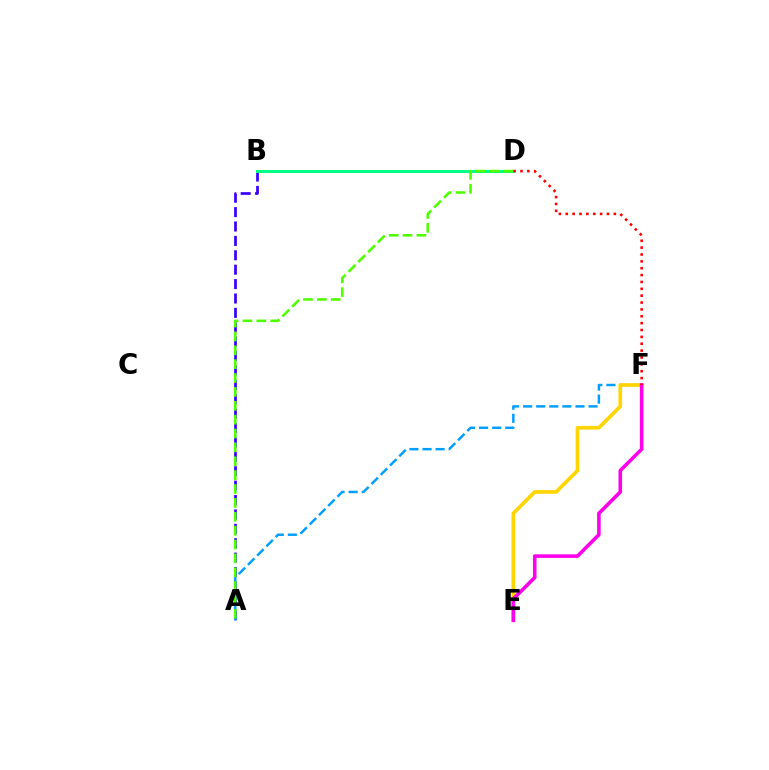{('A', 'B'): [{'color': '#3700ff', 'line_style': 'dashed', 'thickness': 1.96}], ('A', 'F'): [{'color': '#009eff', 'line_style': 'dashed', 'thickness': 1.78}], ('B', 'D'): [{'color': '#00ff86', 'line_style': 'solid', 'thickness': 2.15}], ('A', 'D'): [{'color': '#4fff00', 'line_style': 'dashed', 'thickness': 1.88}], ('E', 'F'): [{'color': '#ffd500', 'line_style': 'solid', 'thickness': 2.64}, {'color': '#ff00ed', 'line_style': 'solid', 'thickness': 2.59}], ('D', 'F'): [{'color': '#ff0000', 'line_style': 'dotted', 'thickness': 1.87}]}